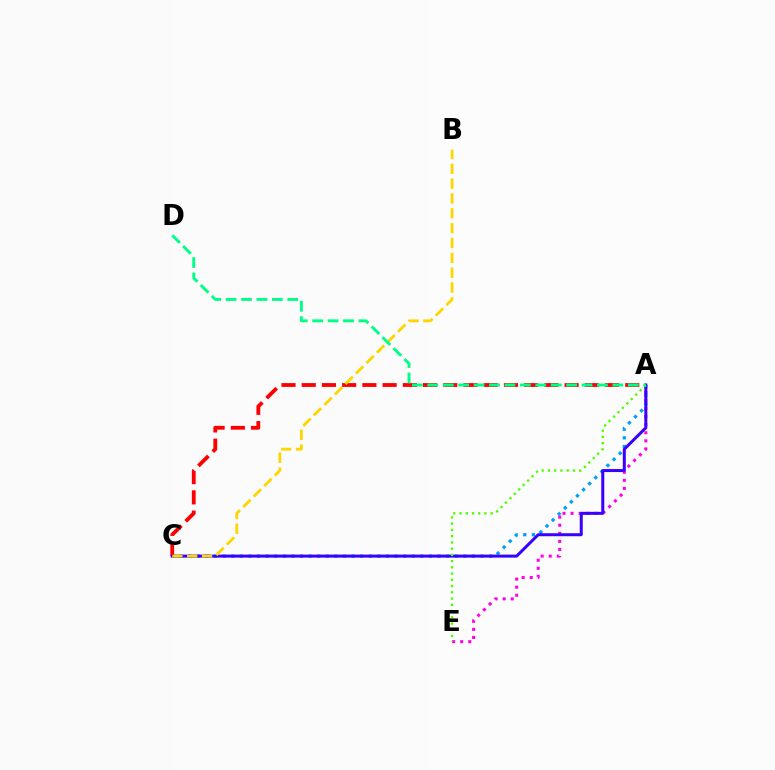{('A', 'C'): [{'color': '#009eff', 'line_style': 'dotted', 'thickness': 2.34}, {'color': '#ff0000', 'line_style': 'dashed', 'thickness': 2.75}, {'color': '#3700ff', 'line_style': 'solid', 'thickness': 2.16}], ('A', 'E'): [{'color': '#ff00ed', 'line_style': 'dotted', 'thickness': 2.19}, {'color': '#4fff00', 'line_style': 'dotted', 'thickness': 1.7}], ('B', 'C'): [{'color': '#ffd500', 'line_style': 'dashed', 'thickness': 2.02}], ('A', 'D'): [{'color': '#00ff86', 'line_style': 'dashed', 'thickness': 2.09}]}